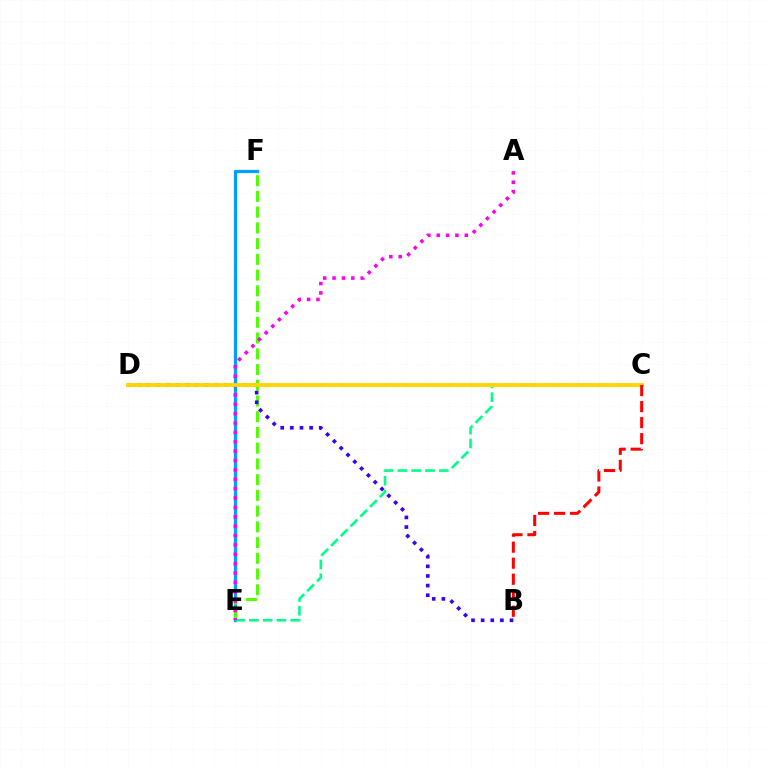{('E', 'F'): [{'color': '#009eff', 'line_style': 'solid', 'thickness': 2.35}, {'color': '#4fff00', 'line_style': 'dashed', 'thickness': 2.14}], ('C', 'E'): [{'color': '#00ff86', 'line_style': 'dashed', 'thickness': 1.87}], ('A', 'E'): [{'color': '#ff00ed', 'line_style': 'dotted', 'thickness': 2.55}], ('B', 'D'): [{'color': '#3700ff', 'line_style': 'dotted', 'thickness': 2.62}], ('C', 'D'): [{'color': '#ffd500', 'line_style': 'solid', 'thickness': 2.78}], ('B', 'C'): [{'color': '#ff0000', 'line_style': 'dashed', 'thickness': 2.18}]}